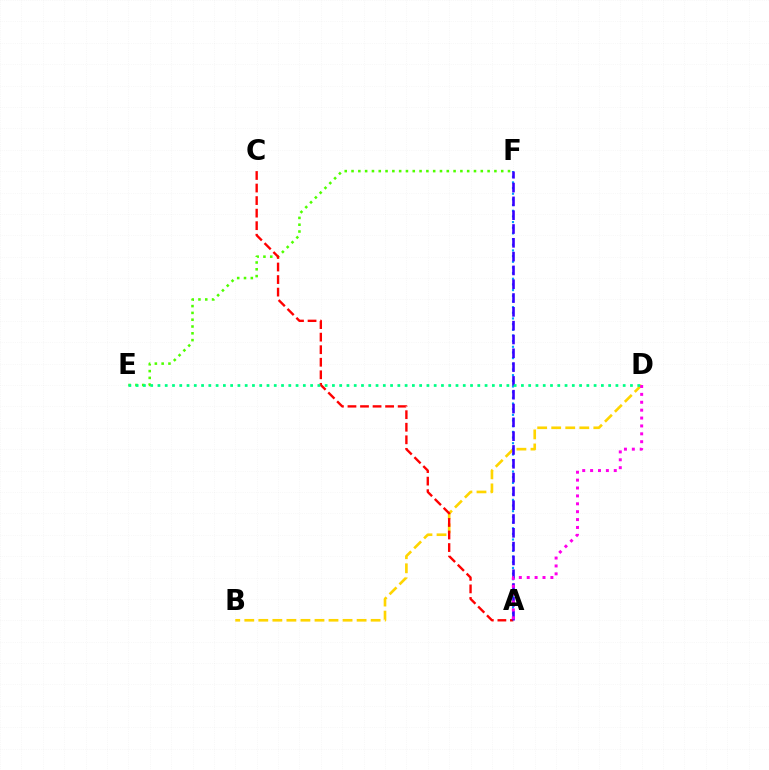{('B', 'D'): [{'color': '#ffd500', 'line_style': 'dashed', 'thickness': 1.91}], ('A', 'F'): [{'color': '#009eff', 'line_style': 'dotted', 'thickness': 1.54}, {'color': '#3700ff', 'line_style': 'dashed', 'thickness': 1.88}], ('E', 'F'): [{'color': '#4fff00', 'line_style': 'dotted', 'thickness': 1.85}], ('A', 'C'): [{'color': '#ff0000', 'line_style': 'dashed', 'thickness': 1.7}], ('D', 'E'): [{'color': '#00ff86', 'line_style': 'dotted', 'thickness': 1.98}], ('A', 'D'): [{'color': '#ff00ed', 'line_style': 'dotted', 'thickness': 2.14}]}